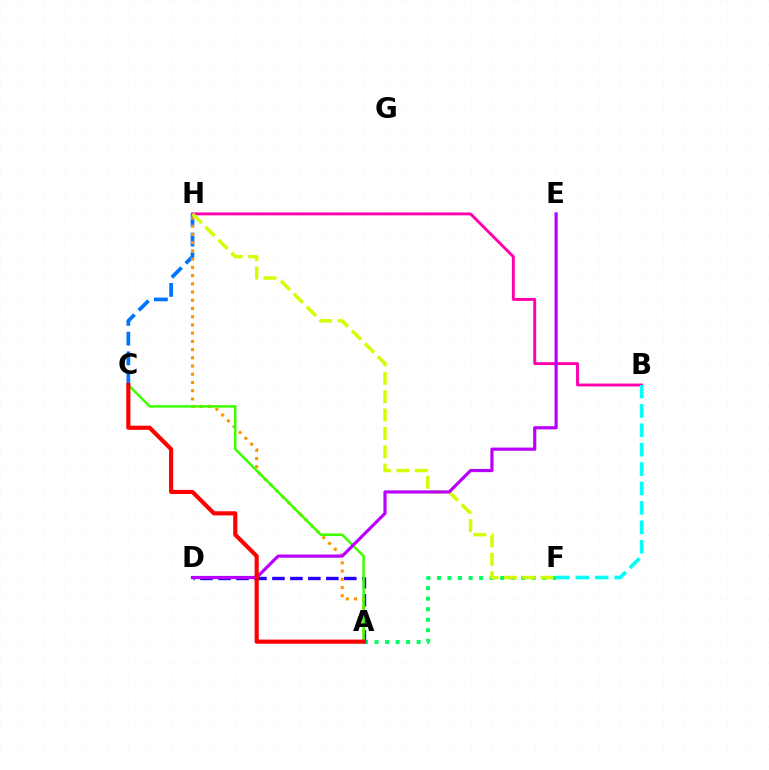{('B', 'H'): [{'color': '#ff00ac', 'line_style': 'solid', 'thickness': 2.09}], ('A', 'F'): [{'color': '#00ff5c', 'line_style': 'dotted', 'thickness': 2.86}], ('A', 'D'): [{'color': '#2500ff', 'line_style': 'dashed', 'thickness': 2.44}], ('C', 'H'): [{'color': '#0074ff', 'line_style': 'dashed', 'thickness': 2.68}], ('A', 'H'): [{'color': '#ff9400', 'line_style': 'dotted', 'thickness': 2.23}], ('F', 'H'): [{'color': '#d1ff00', 'line_style': 'dashed', 'thickness': 2.49}], ('B', 'F'): [{'color': '#00fff6', 'line_style': 'dashed', 'thickness': 2.64}], ('A', 'C'): [{'color': '#3dff00', 'line_style': 'solid', 'thickness': 1.81}, {'color': '#ff0000', 'line_style': 'solid', 'thickness': 2.99}], ('D', 'E'): [{'color': '#b900ff', 'line_style': 'solid', 'thickness': 2.29}]}